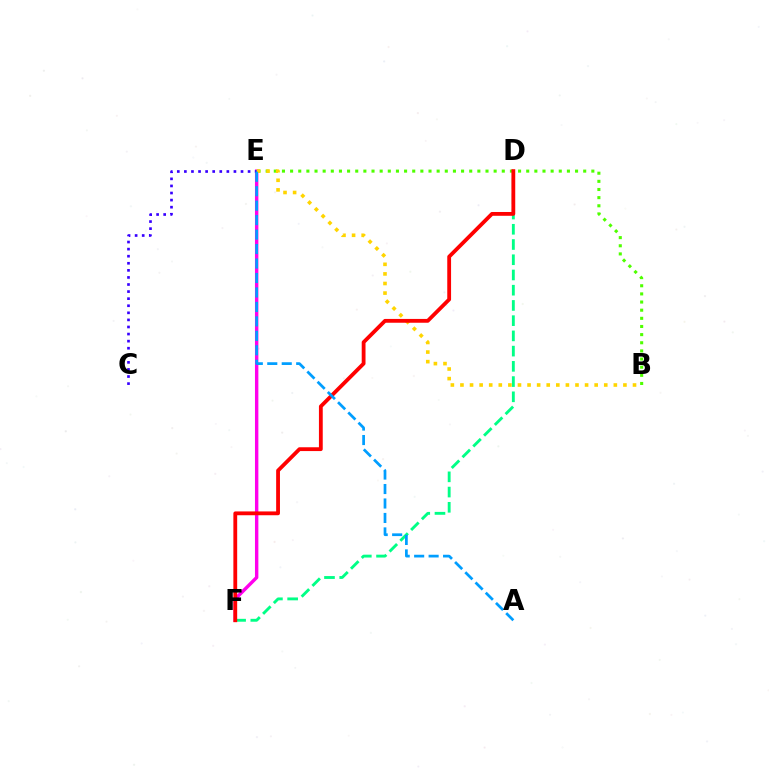{('E', 'F'): [{'color': '#ff00ed', 'line_style': 'solid', 'thickness': 2.45}], ('B', 'E'): [{'color': '#4fff00', 'line_style': 'dotted', 'thickness': 2.21}, {'color': '#ffd500', 'line_style': 'dotted', 'thickness': 2.6}], ('C', 'E'): [{'color': '#3700ff', 'line_style': 'dotted', 'thickness': 1.92}], ('D', 'F'): [{'color': '#00ff86', 'line_style': 'dashed', 'thickness': 2.07}, {'color': '#ff0000', 'line_style': 'solid', 'thickness': 2.74}], ('A', 'E'): [{'color': '#009eff', 'line_style': 'dashed', 'thickness': 1.96}]}